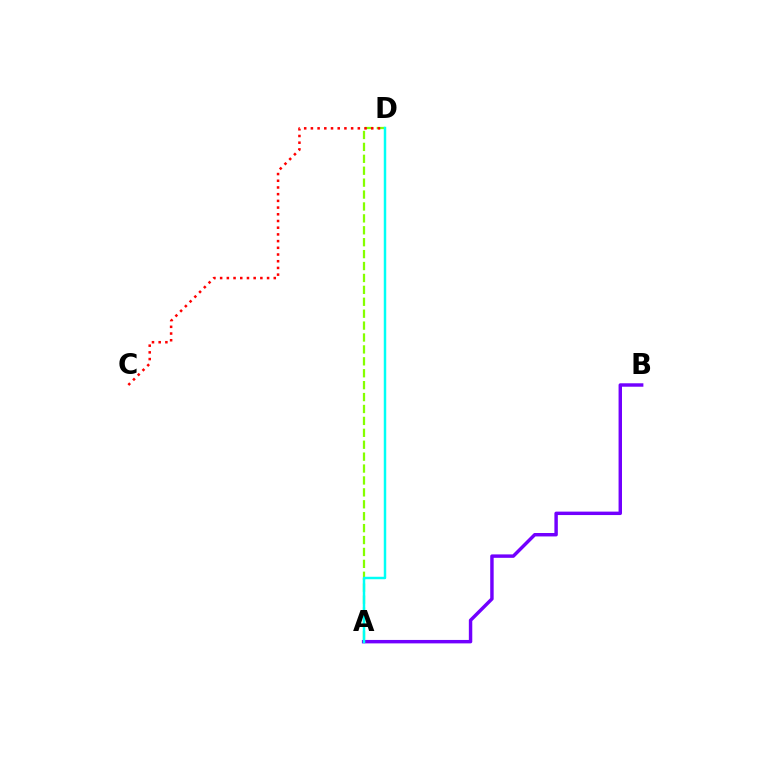{('A', 'B'): [{'color': '#7200ff', 'line_style': 'solid', 'thickness': 2.47}], ('A', 'D'): [{'color': '#84ff00', 'line_style': 'dashed', 'thickness': 1.62}, {'color': '#00fff6', 'line_style': 'solid', 'thickness': 1.78}], ('C', 'D'): [{'color': '#ff0000', 'line_style': 'dotted', 'thickness': 1.82}]}